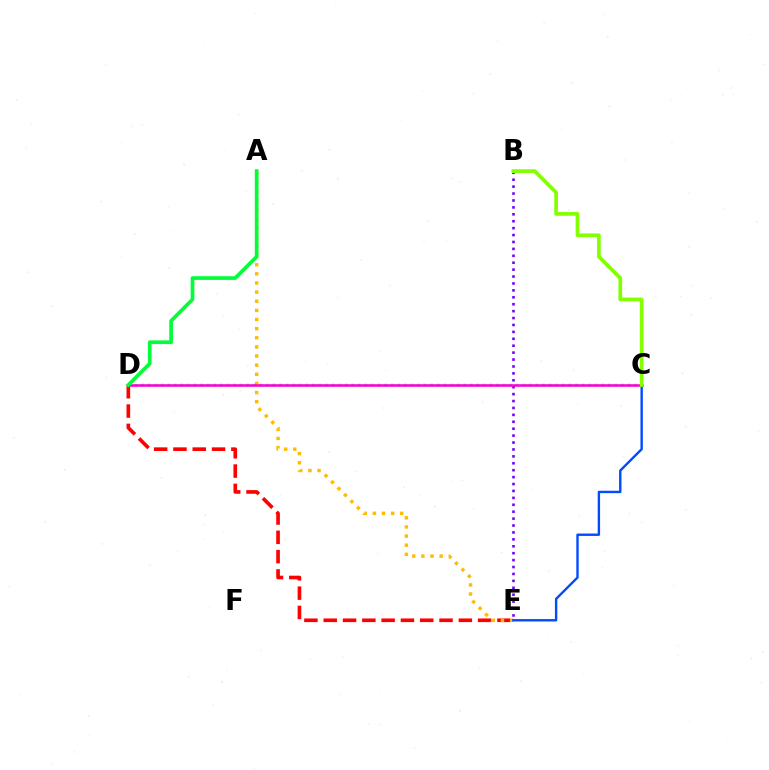{('D', 'E'): [{'color': '#ff0000', 'line_style': 'dashed', 'thickness': 2.62}], ('A', 'E'): [{'color': '#ffbd00', 'line_style': 'dotted', 'thickness': 2.48}], ('C', 'D'): [{'color': '#00fff6', 'line_style': 'dotted', 'thickness': 1.79}, {'color': '#ff00cf', 'line_style': 'solid', 'thickness': 1.86}], ('C', 'E'): [{'color': '#004bff', 'line_style': 'solid', 'thickness': 1.72}], ('B', 'E'): [{'color': '#7200ff', 'line_style': 'dotted', 'thickness': 1.88}], ('B', 'C'): [{'color': '#84ff00', 'line_style': 'solid', 'thickness': 2.68}], ('A', 'D'): [{'color': '#00ff39', 'line_style': 'solid', 'thickness': 2.66}]}